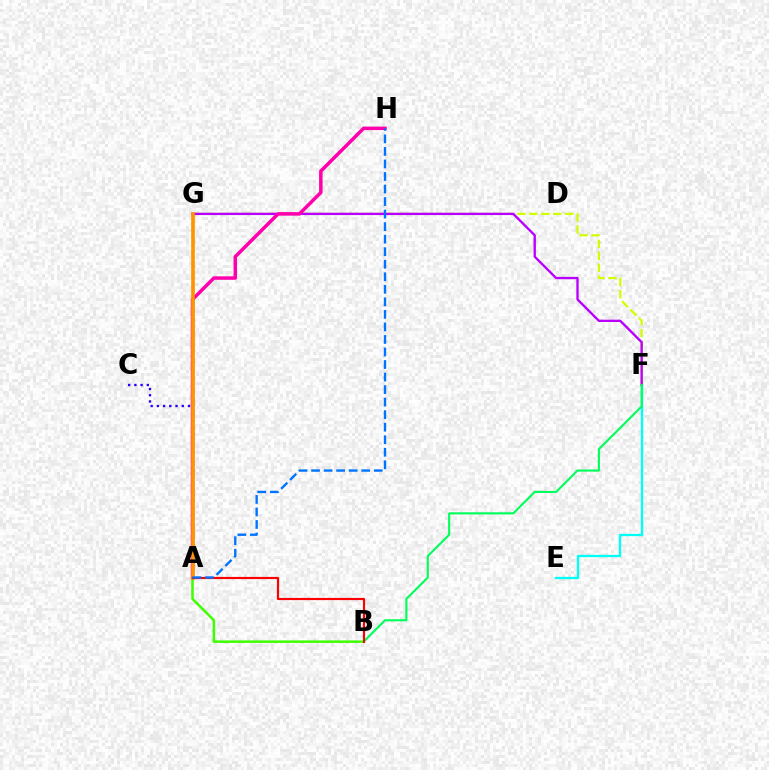{('E', 'F'): [{'color': '#00fff6', 'line_style': 'solid', 'thickness': 1.66}], ('A', 'B'): [{'color': '#3dff00', 'line_style': 'solid', 'thickness': 1.79}, {'color': '#ff0000', 'line_style': 'solid', 'thickness': 1.57}], ('F', 'G'): [{'color': '#d1ff00', 'line_style': 'dashed', 'thickness': 1.62}, {'color': '#b900ff', 'line_style': 'solid', 'thickness': 1.69}], ('A', 'C'): [{'color': '#2500ff', 'line_style': 'dotted', 'thickness': 1.69}], ('A', 'H'): [{'color': '#ff00ac', 'line_style': 'solid', 'thickness': 2.51}, {'color': '#0074ff', 'line_style': 'dashed', 'thickness': 1.7}], ('A', 'G'): [{'color': '#ff9400', 'line_style': 'solid', 'thickness': 2.63}], ('B', 'F'): [{'color': '#00ff5c', 'line_style': 'solid', 'thickness': 1.53}]}